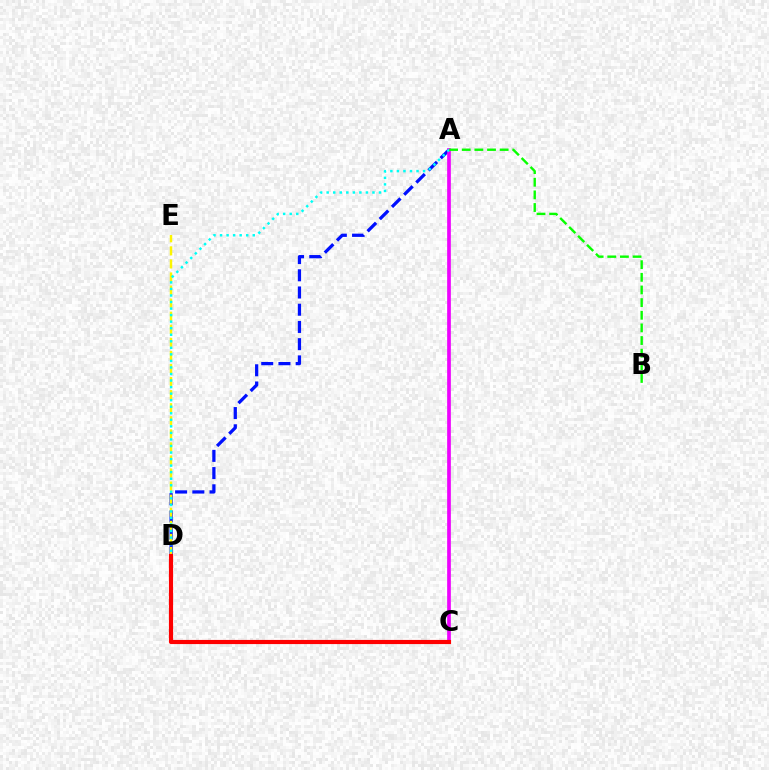{('A', 'D'): [{'color': '#0010ff', 'line_style': 'dashed', 'thickness': 2.34}, {'color': '#00fff6', 'line_style': 'dotted', 'thickness': 1.78}], ('D', 'E'): [{'color': '#fcf500', 'line_style': 'dashed', 'thickness': 1.78}], ('A', 'C'): [{'color': '#ee00ff', 'line_style': 'solid', 'thickness': 2.65}], ('A', 'B'): [{'color': '#08ff00', 'line_style': 'dashed', 'thickness': 1.72}], ('C', 'D'): [{'color': '#ff0000', 'line_style': 'solid', 'thickness': 2.99}]}